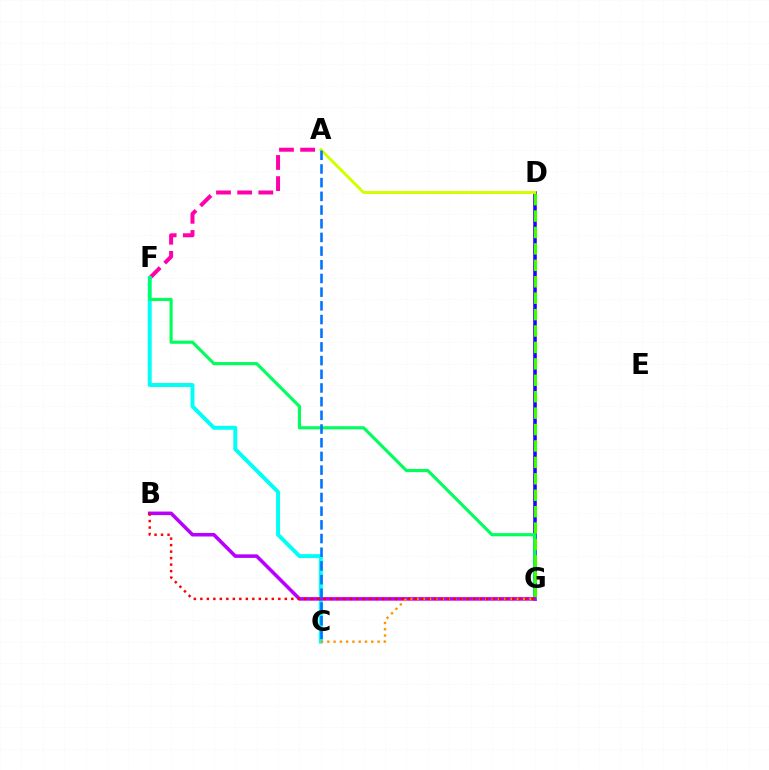{('A', 'F'): [{'color': '#ff00ac', 'line_style': 'dashed', 'thickness': 2.87}], ('D', 'G'): [{'color': '#2500ff', 'line_style': 'solid', 'thickness': 2.58}, {'color': '#3dff00', 'line_style': 'dashed', 'thickness': 2.23}], ('C', 'F'): [{'color': '#00fff6', 'line_style': 'solid', 'thickness': 2.84}], ('F', 'G'): [{'color': '#00ff5c', 'line_style': 'solid', 'thickness': 2.26}], ('A', 'D'): [{'color': '#d1ff00', 'line_style': 'solid', 'thickness': 2.13}], ('B', 'G'): [{'color': '#b900ff', 'line_style': 'solid', 'thickness': 2.55}, {'color': '#ff0000', 'line_style': 'dotted', 'thickness': 1.77}], ('A', 'C'): [{'color': '#0074ff', 'line_style': 'dashed', 'thickness': 1.86}], ('C', 'G'): [{'color': '#ff9400', 'line_style': 'dotted', 'thickness': 1.71}]}